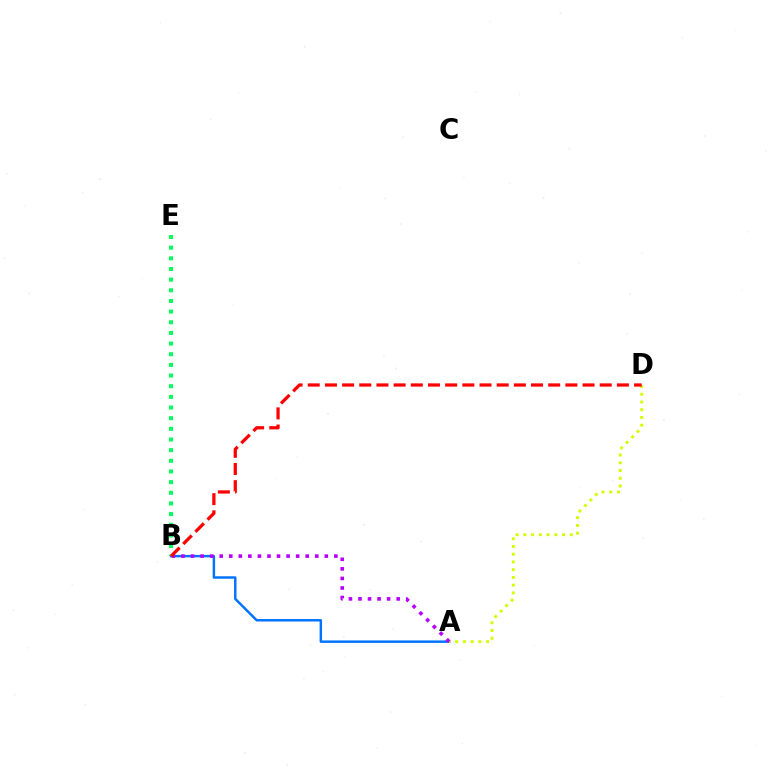{('A', 'B'): [{'color': '#0074ff', 'line_style': 'solid', 'thickness': 1.77}, {'color': '#b900ff', 'line_style': 'dotted', 'thickness': 2.6}], ('A', 'D'): [{'color': '#d1ff00', 'line_style': 'dotted', 'thickness': 2.1}], ('B', 'E'): [{'color': '#00ff5c', 'line_style': 'dotted', 'thickness': 2.9}], ('B', 'D'): [{'color': '#ff0000', 'line_style': 'dashed', 'thickness': 2.33}]}